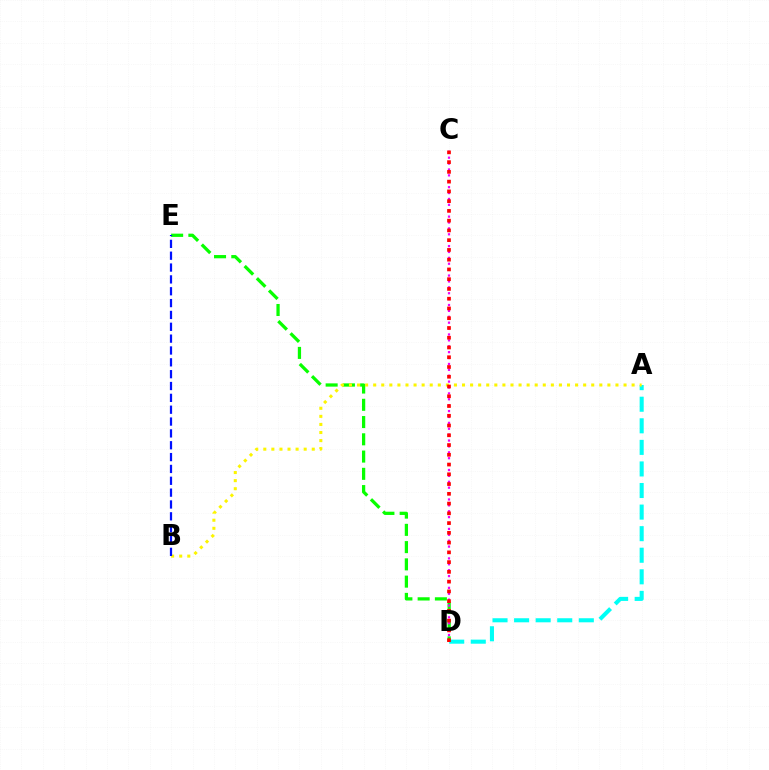{('D', 'E'): [{'color': '#08ff00', 'line_style': 'dashed', 'thickness': 2.34}], ('A', 'D'): [{'color': '#00fff6', 'line_style': 'dashed', 'thickness': 2.93}], ('A', 'B'): [{'color': '#fcf500', 'line_style': 'dotted', 'thickness': 2.19}], ('C', 'D'): [{'color': '#ee00ff', 'line_style': 'dotted', 'thickness': 1.6}, {'color': '#ff0000', 'line_style': 'dotted', 'thickness': 2.65}], ('B', 'E'): [{'color': '#0010ff', 'line_style': 'dashed', 'thickness': 1.61}]}